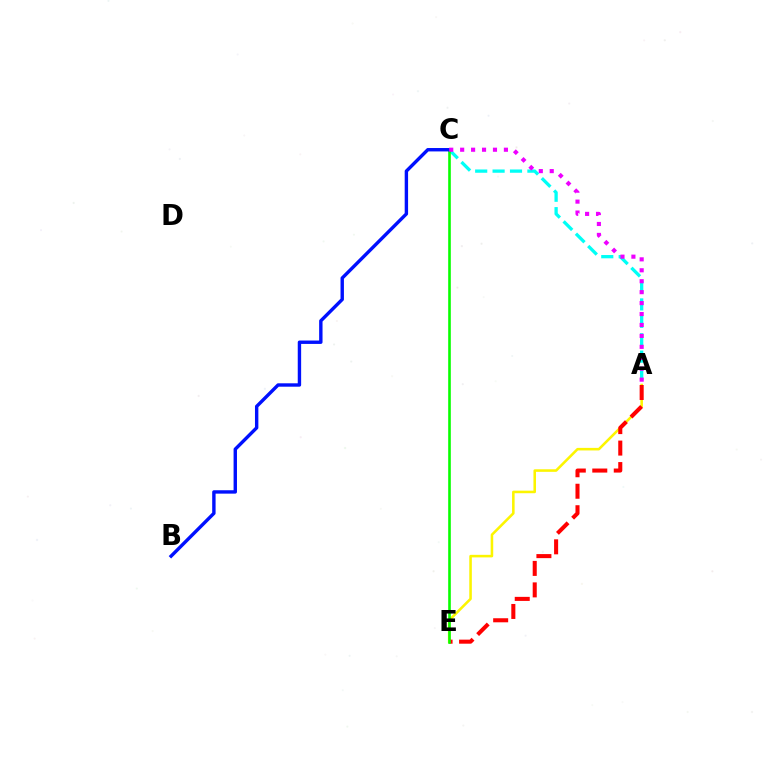{('A', 'E'): [{'color': '#fcf500', 'line_style': 'solid', 'thickness': 1.84}, {'color': '#ff0000', 'line_style': 'dashed', 'thickness': 2.92}], ('A', 'C'): [{'color': '#00fff6', 'line_style': 'dashed', 'thickness': 2.36}, {'color': '#ee00ff', 'line_style': 'dotted', 'thickness': 2.97}], ('C', 'E'): [{'color': '#08ff00', 'line_style': 'solid', 'thickness': 1.89}], ('B', 'C'): [{'color': '#0010ff', 'line_style': 'solid', 'thickness': 2.45}]}